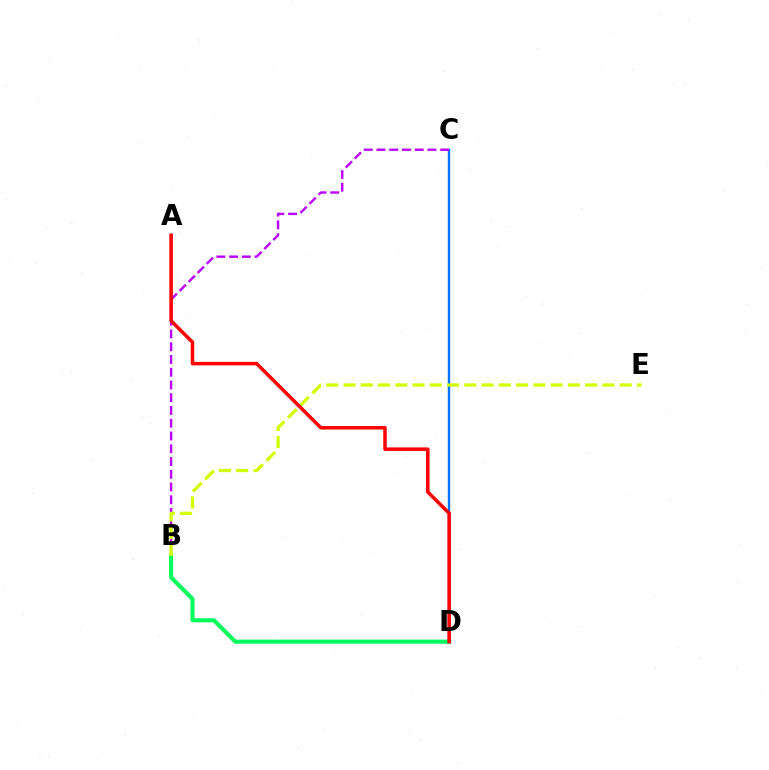{('B', 'D'): [{'color': '#00ff5c', 'line_style': 'solid', 'thickness': 2.94}], ('C', 'D'): [{'color': '#0074ff', 'line_style': 'solid', 'thickness': 1.74}], ('B', 'C'): [{'color': '#b900ff', 'line_style': 'dashed', 'thickness': 1.73}], ('B', 'E'): [{'color': '#d1ff00', 'line_style': 'dashed', 'thickness': 2.34}], ('A', 'D'): [{'color': '#ff0000', 'line_style': 'solid', 'thickness': 2.53}]}